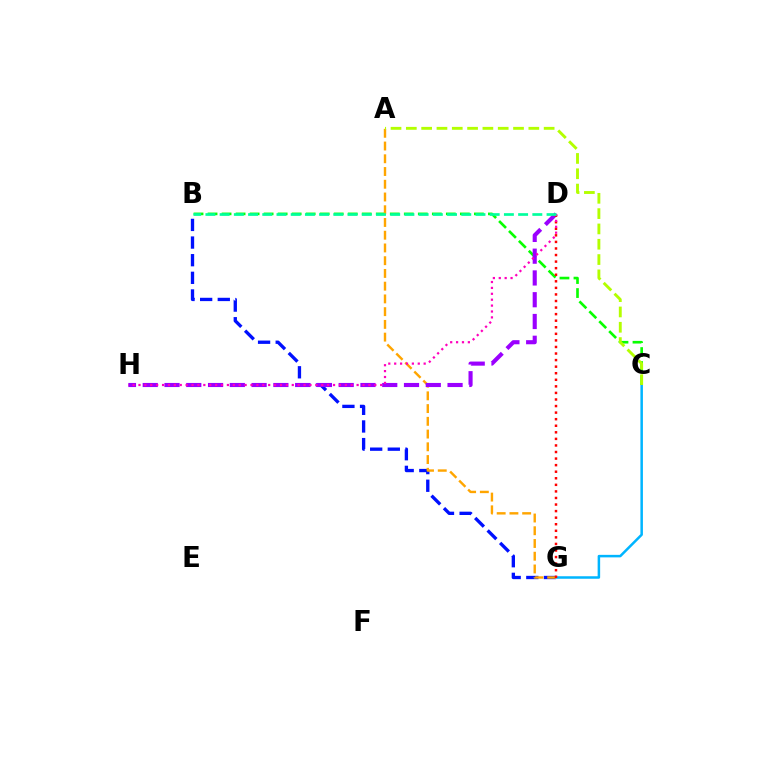{('B', 'G'): [{'color': '#0010ff', 'line_style': 'dashed', 'thickness': 2.4}], ('C', 'G'): [{'color': '#00b5ff', 'line_style': 'solid', 'thickness': 1.81}], ('B', 'C'): [{'color': '#08ff00', 'line_style': 'dashed', 'thickness': 1.9}], ('A', 'G'): [{'color': '#ffa500', 'line_style': 'dashed', 'thickness': 1.73}], ('D', 'H'): [{'color': '#9b00ff', 'line_style': 'dashed', 'thickness': 2.96}, {'color': '#ff00bd', 'line_style': 'dotted', 'thickness': 1.6}], ('D', 'G'): [{'color': '#ff0000', 'line_style': 'dotted', 'thickness': 1.78}], ('A', 'C'): [{'color': '#b3ff00', 'line_style': 'dashed', 'thickness': 2.08}], ('B', 'D'): [{'color': '#00ff9d', 'line_style': 'dashed', 'thickness': 1.93}]}